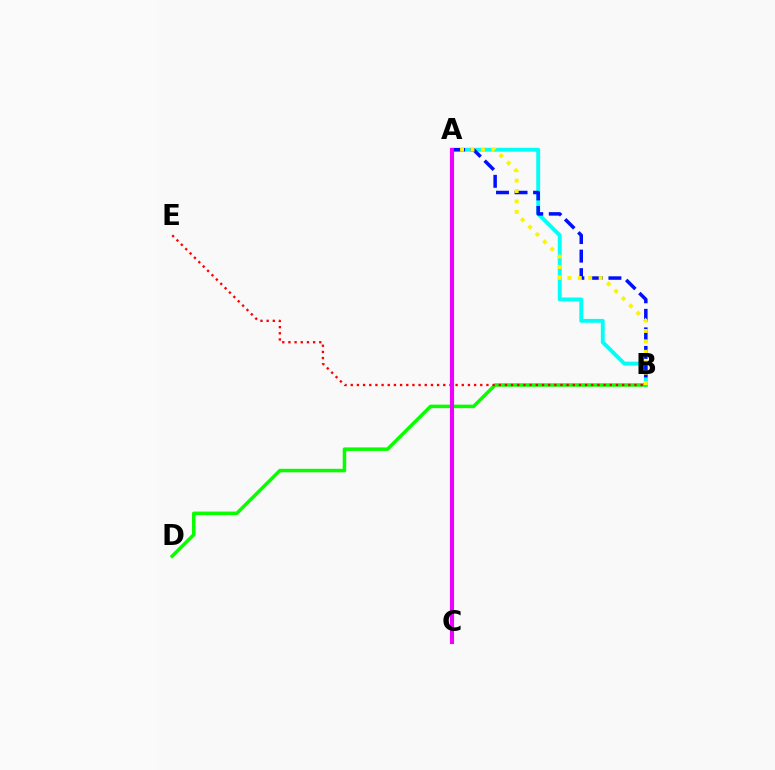{('A', 'B'): [{'color': '#00fff6', 'line_style': 'solid', 'thickness': 2.8}, {'color': '#0010ff', 'line_style': 'dashed', 'thickness': 2.52}, {'color': '#fcf500', 'line_style': 'dotted', 'thickness': 2.83}], ('B', 'D'): [{'color': '#08ff00', 'line_style': 'solid', 'thickness': 2.53}], ('B', 'E'): [{'color': '#ff0000', 'line_style': 'dotted', 'thickness': 1.68}], ('A', 'C'): [{'color': '#ee00ff', 'line_style': 'solid', 'thickness': 2.97}]}